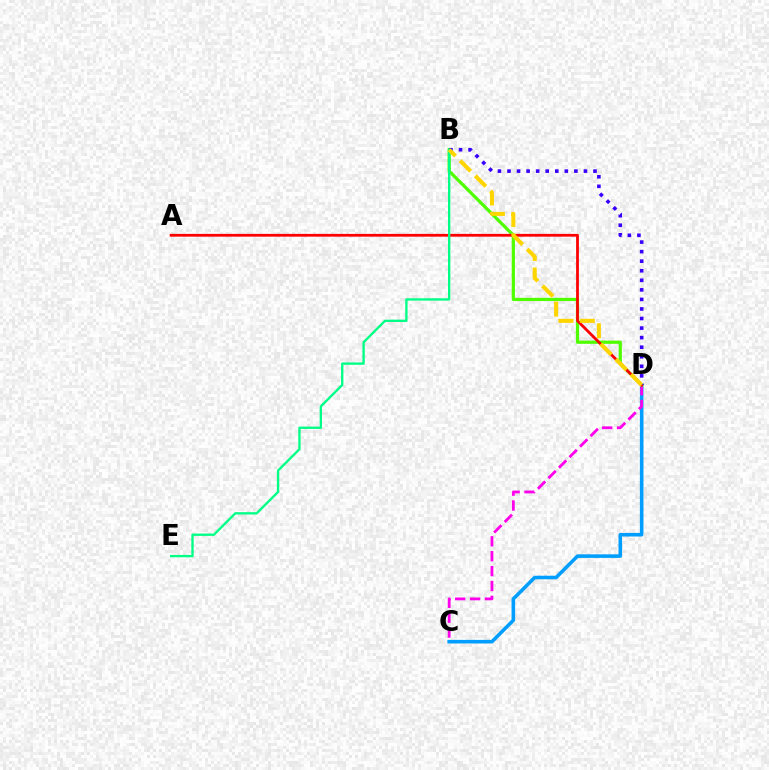{('C', 'D'): [{'color': '#009eff', 'line_style': 'solid', 'thickness': 2.57}, {'color': '#ff00ed', 'line_style': 'dashed', 'thickness': 2.02}], ('B', 'D'): [{'color': '#4fff00', 'line_style': 'solid', 'thickness': 2.32}, {'color': '#3700ff', 'line_style': 'dotted', 'thickness': 2.6}, {'color': '#ffd500', 'line_style': 'dashed', 'thickness': 2.92}], ('A', 'D'): [{'color': '#ff0000', 'line_style': 'solid', 'thickness': 2.0}], ('B', 'E'): [{'color': '#00ff86', 'line_style': 'solid', 'thickness': 1.68}]}